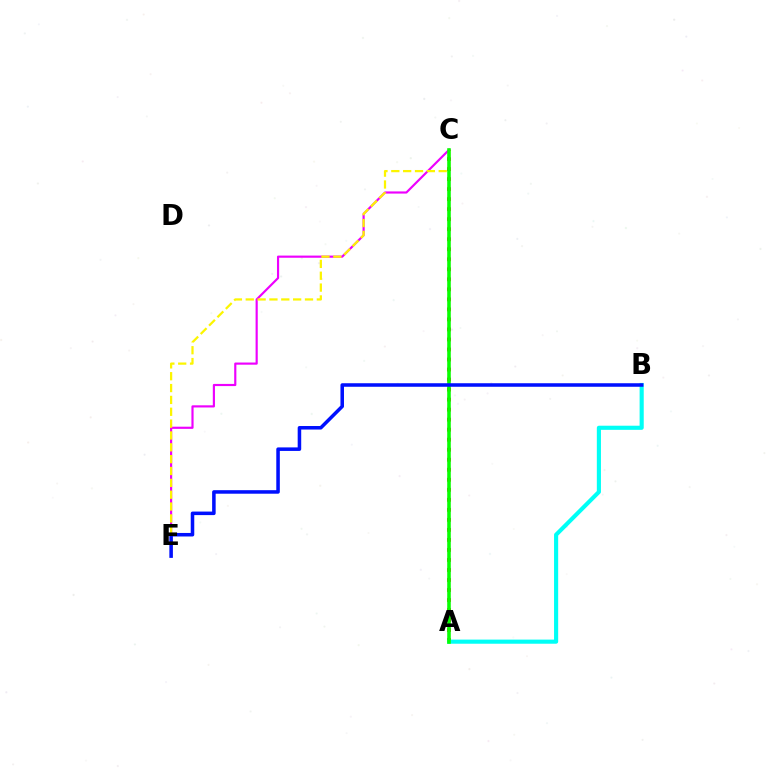{('A', 'C'): [{'color': '#ff0000', 'line_style': 'dotted', 'thickness': 2.72}, {'color': '#08ff00', 'line_style': 'solid', 'thickness': 2.58}], ('C', 'E'): [{'color': '#ee00ff', 'line_style': 'solid', 'thickness': 1.56}, {'color': '#fcf500', 'line_style': 'dashed', 'thickness': 1.61}], ('A', 'B'): [{'color': '#00fff6', 'line_style': 'solid', 'thickness': 2.97}], ('B', 'E'): [{'color': '#0010ff', 'line_style': 'solid', 'thickness': 2.54}]}